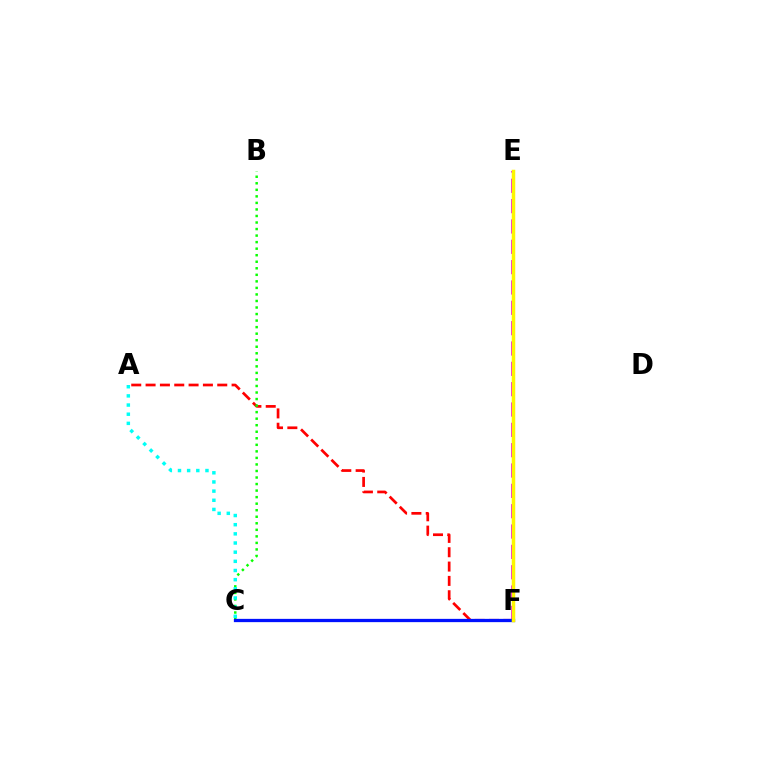{('A', 'F'): [{'color': '#ff0000', 'line_style': 'dashed', 'thickness': 1.95}], ('E', 'F'): [{'color': '#ee00ff', 'line_style': 'dashed', 'thickness': 2.76}, {'color': '#fcf500', 'line_style': 'solid', 'thickness': 2.52}], ('B', 'C'): [{'color': '#08ff00', 'line_style': 'dotted', 'thickness': 1.78}], ('A', 'C'): [{'color': '#00fff6', 'line_style': 'dotted', 'thickness': 2.49}], ('C', 'F'): [{'color': '#0010ff', 'line_style': 'solid', 'thickness': 2.36}]}